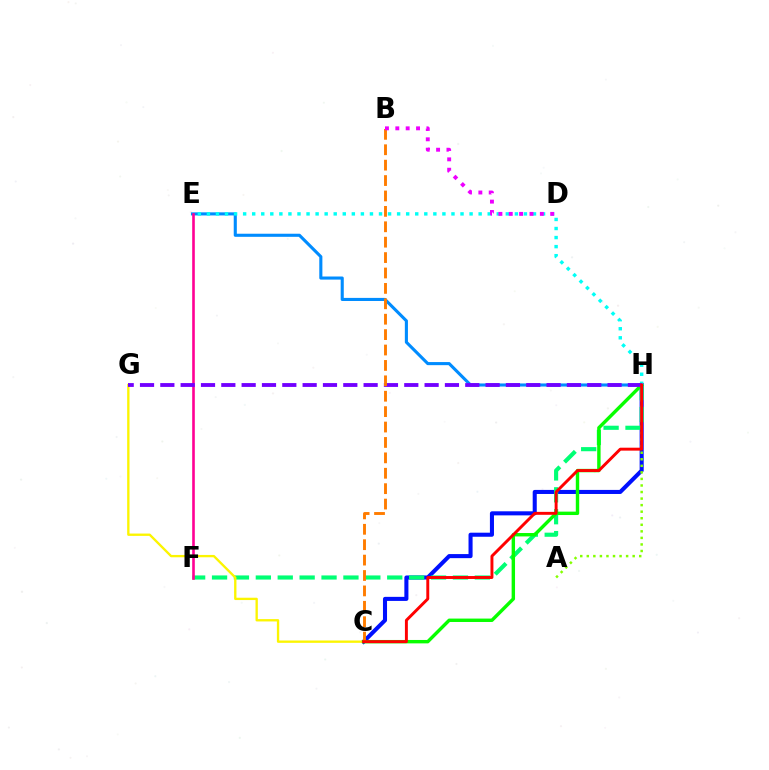{('E', 'H'): [{'color': '#008cff', 'line_style': 'solid', 'thickness': 2.23}, {'color': '#00fff6', 'line_style': 'dotted', 'thickness': 2.46}], ('C', 'H'): [{'color': '#0010ff', 'line_style': 'solid', 'thickness': 2.93}, {'color': '#08ff00', 'line_style': 'solid', 'thickness': 2.45}, {'color': '#ff0000', 'line_style': 'solid', 'thickness': 2.11}], ('A', 'H'): [{'color': '#84ff00', 'line_style': 'dotted', 'thickness': 1.78}], ('F', 'H'): [{'color': '#00ff74', 'line_style': 'dashed', 'thickness': 2.98}], ('E', 'F'): [{'color': '#ff0094', 'line_style': 'solid', 'thickness': 1.88}], ('C', 'G'): [{'color': '#fcf500', 'line_style': 'solid', 'thickness': 1.68}], ('G', 'H'): [{'color': '#7200ff', 'line_style': 'dashed', 'thickness': 2.76}], ('B', 'C'): [{'color': '#ff7c00', 'line_style': 'dashed', 'thickness': 2.09}], ('B', 'D'): [{'color': '#ee00ff', 'line_style': 'dotted', 'thickness': 2.81}]}